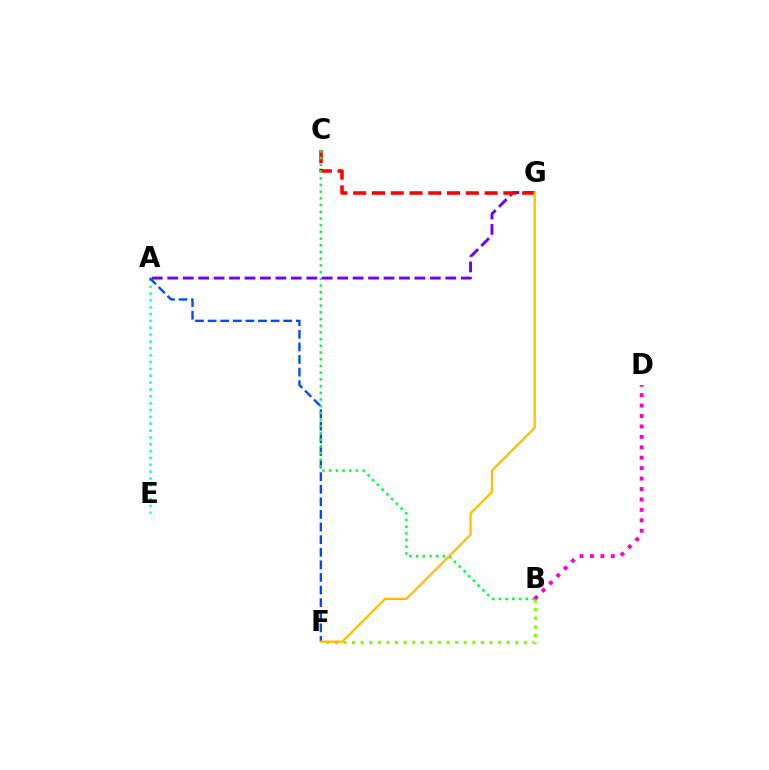{('A', 'G'): [{'color': '#7200ff', 'line_style': 'dashed', 'thickness': 2.1}], ('C', 'G'): [{'color': '#ff0000', 'line_style': 'dashed', 'thickness': 2.55}], ('A', 'E'): [{'color': '#00fff6', 'line_style': 'dotted', 'thickness': 1.86}], ('A', 'F'): [{'color': '#004bff', 'line_style': 'dashed', 'thickness': 1.71}], ('B', 'C'): [{'color': '#00ff39', 'line_style': 'dotted', 'thickness': 1.82}], ('B', 'F'): [{'color': '#84ff00', 'line_style': 'dotted', 'thickness': 2.33}], ('B', 'D'): [{'color': '#ff00cf', 'line_style': 'dotted', 'thickness': 2.83}], ('F', 'G'): [{'color': '#ffbd00', 'line_style': 'solid', 'thickness': 1.62}]}